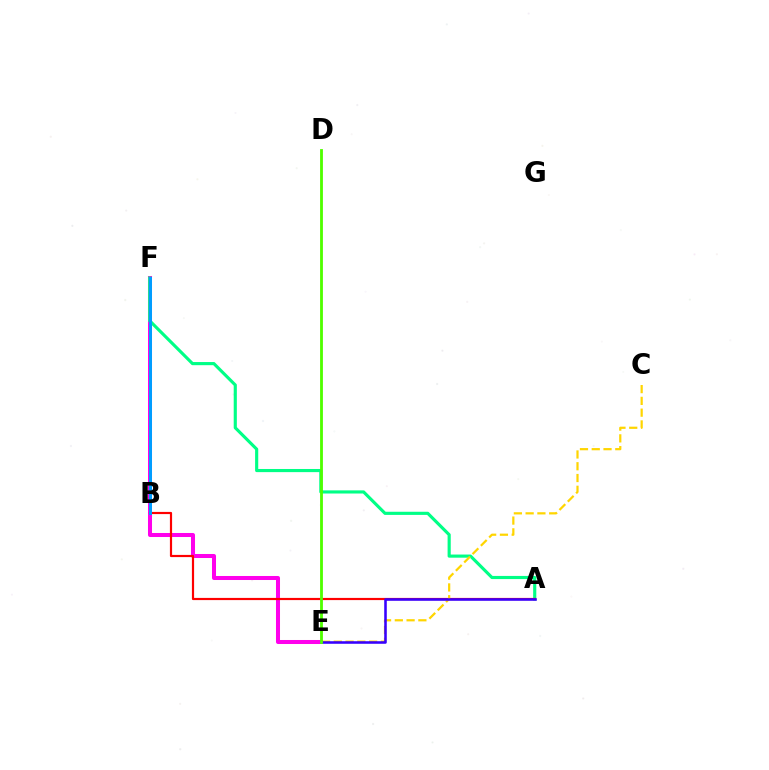{('E', 'F'): [{'color': '#ff00ed', 'line_style': 'solid', 'thickness': 2.9}], ('A', 'F'): [{'color': '#00ff86', 'line_style': 'solid', 'thickness': 2.26}], ('A', 'B'): [{'color': '#ff0000', 'line_style': 'solid', 'thickness': 1.57}], ('B', 'F'): [{'color': '#009eff', 'line_style': 'solid', 'thickness': 2.14}], ('C', 'E'): [{'color': '#ffd500', 'line_style': 'dashed', 'thickness': 1.6}], ('A', 'E'): [{'color': '#3700ff', 'line_style': 'solid', 'thickness': 1.84}], ('D', 'E'): [{'color': '#4fff00', 'line_style': 'solid', 'thickness': 2.03}]}